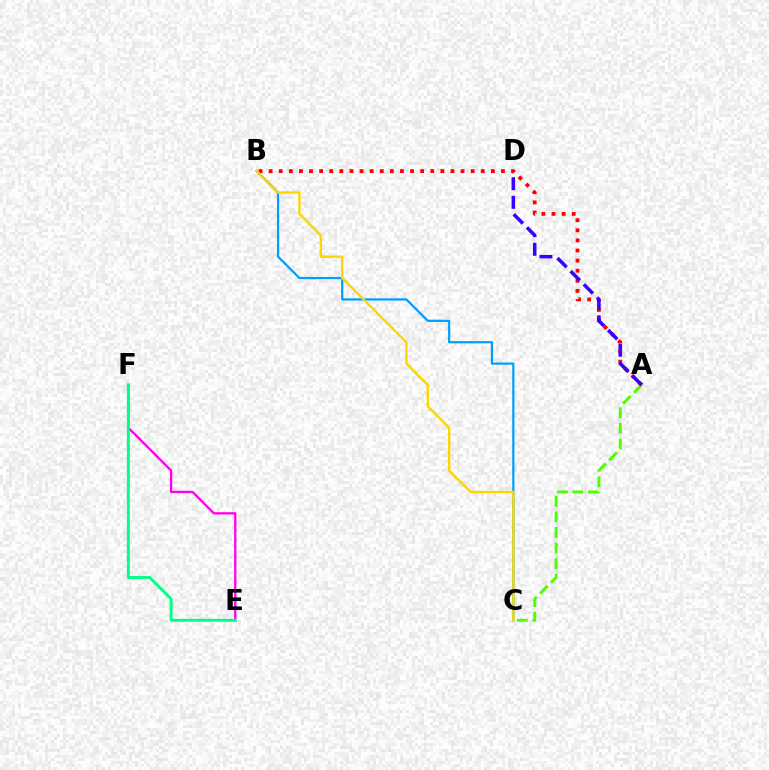{('A', 'C'): [{'color': '#4fff00', 'line_style': 'dashed', 'thickness': 2.12}], ('E', 'F'): [{'color': '#ff00ed', 'line_style': 'solid', 'thickness': 1.66}, {'color': '#00ff86', 'line_style': 'solid', 'thickness': 2.12}], ('B', 'C'): [{'color': '#009eff', 'line_style': 'solid', 'thickness': 1.61}, {'color': '#ffd500', 'line_style': 'solid', 'thickness': 1.72}], ('A', 'B'): [{'color': '#ff0000', 'line_style': 'dotted', 'thickness': 2.74}], ('A', 'D'): [{'color': '#3700ff', 'line_style': 'dashed', 'thickness': 2.53}]}